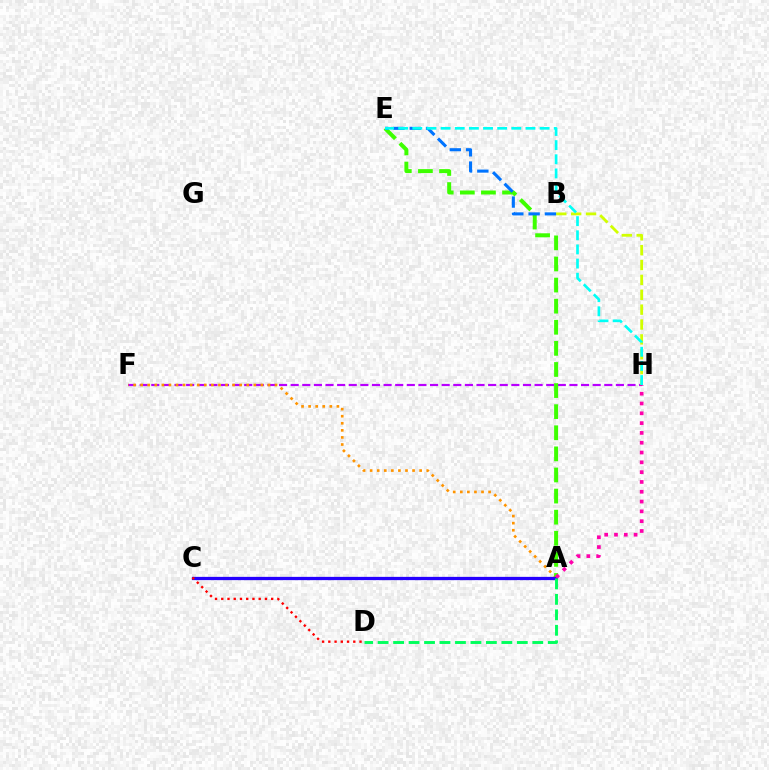{('F', 'H'): [{'color': '#b900ff', 'line_style': 'dashed', 'thickness': 1.58}], ('A', 'F'): [{'color': '#ff9400', 'line_style': 'dotted', 'thickness': 1.92}], ('A', 'E'): [{'color': '#3dff00', 'line_style': 'dashed', 'thickness': 2.87}], ('B', 'H'): [{'color': '#d1ff00', 'line_style': 'dashed', 'thickness': 2.02}], ('A', 'C'): [{'color': '#2500ff', 'line_style': 'solid', 'thickness': 2.35}], ('A', 'H'): [{'color': '#ff00ac', 'line_style': 'dotted', 'thickness': 2.66}], ('B', 'E'): [{'color': '#0074ff', 'line_style': 'dashed', 'thickness': 2.21}], ('C', 'D'): [{'color': '#ff0000', 'line_style': 'dotted', 'thickness': 1.7}], ('A', 'D'): [{'color': '#00ff5c', 'line_style': 'dashed', 'thickness': 2.1}], ('E', 'H'): [{'color': '#00fff6', 'line_style': 'dashed', 'thickness': 1.92}]}